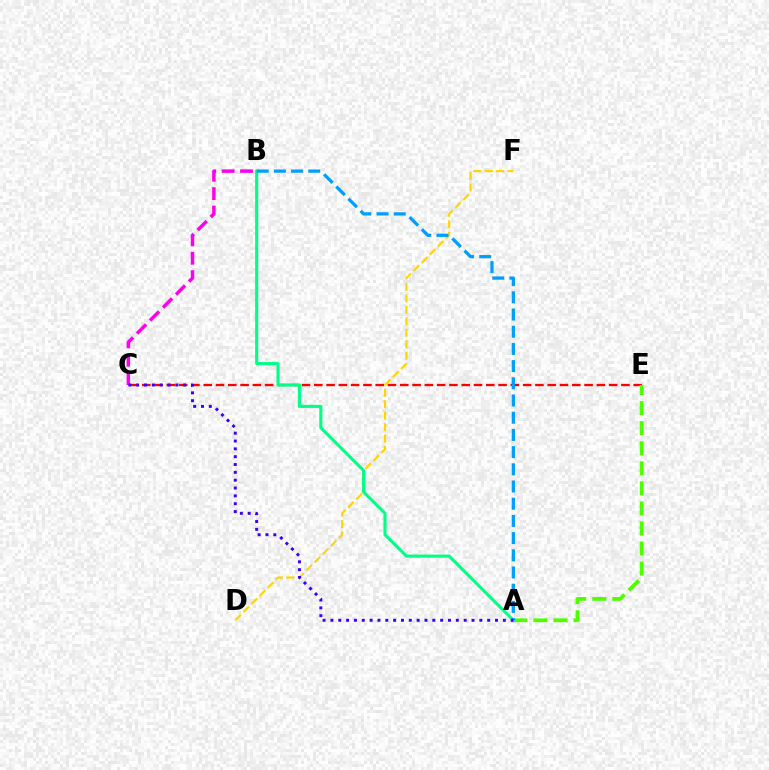{('D', 'F'): [{'color': '#ffd500', 'line_style': 'dashed', 'thickness': 1.56}], ('B', 'C'): [{'color': '#ff00ed', 'line_style': 'dashed', 'thickness': 2.5}], ('C', 'E'): [{'color': '#ff0000', 'line_style': 'dashed', 'thickness': 1.67}], ('A', 'E'): [{'color': '#4fff00', 'line_style': 'dashed', 'thickness': 2.73}], ('A', 'B'): [{'color': '#00ff86', 'line_style': 'solid', 'thickness': 2.22}, {'color': '#009eff', 'line_style': 'dashed', 'thickness': 2.34}], ('A', 'C'): [{'color': '#3700ff', 'line_style': 'dotted', 'thickness': 2.13}]}